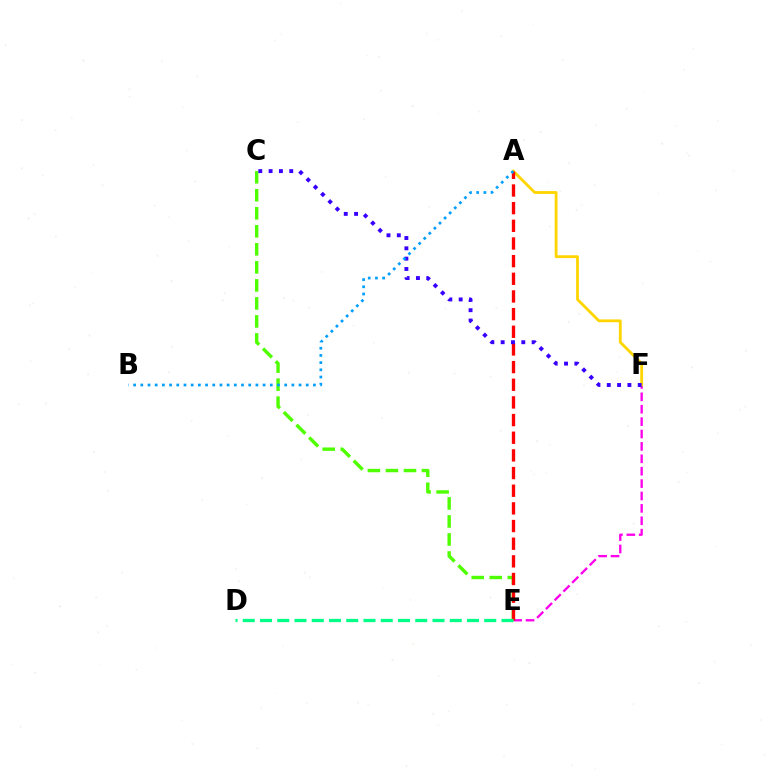{('E', 'F'): [{'color': '#ff00ed', 'line_style': 'dashed', 'thickness': 1.68}], ('C', 'E'): [{'color': '#4fff00', 'line_style': 'dashed', 'thickness': 2.45}], ('A', 'F'): [{'color': '#ffd500', 'line_style': 'solid', 'thickness': 2.02}], ('A', 'E'): [{'color': '#ff0000', 'line_style': 'dashed', 'thickness': 2.4}], ('C', 'F'): [{'color': '#3700ff', 'line_style': 'dotted', 'thickness': 2.8}], ('D', 'E'): [{'color': '#00ff86', 'line_style': 'dashed', 'thickness': 2.34}], ('A', 'B'): [{'color': '#009eff', 'line_style': 'dotted', 'thickness': 1.95}]}